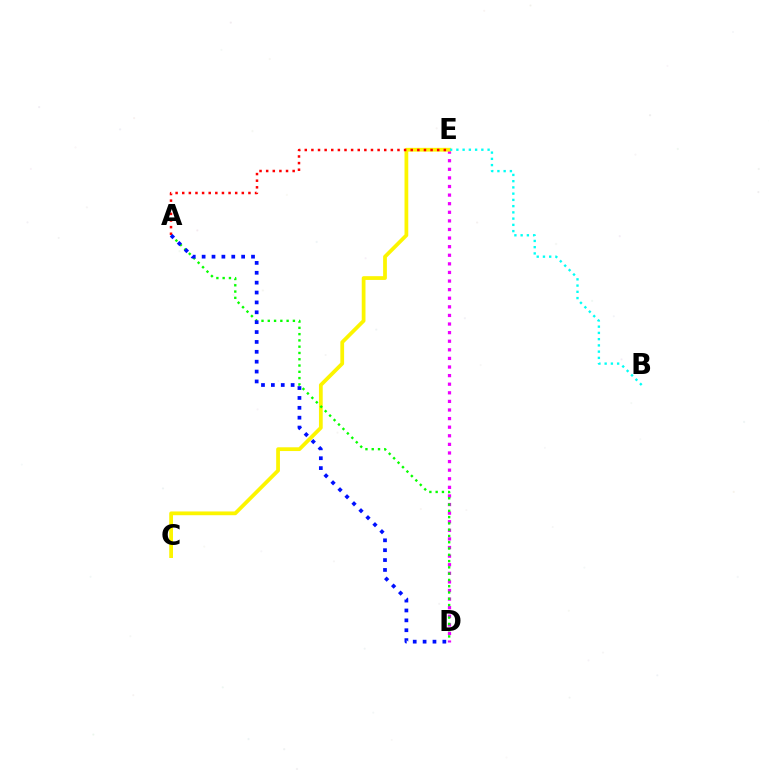{('D', 'E'): [{'color': '#ee00ff', 'line_style': 'dotted', 'thickness': 2.34}], ('C', 'E'): [{'color': '#fcf500', 'line_style': 'solid', 'thickness': 2.7}], ('A', 'D'): [{'color': '#08ff00', 'line_style': 'dotted', 'thickness': 1.71}, {'color': '#0010ff', 'line_style': 'dotted', 'thickness': 2.68}], ('A', 'E'): [{'color': '#ff0000', 'line_style': 'dotted', 'thickness': 1.8}], ('B', 'E'): [{'color': '#00fff6', 'line_style': 'dotted', 'thickness': 1.7}]}